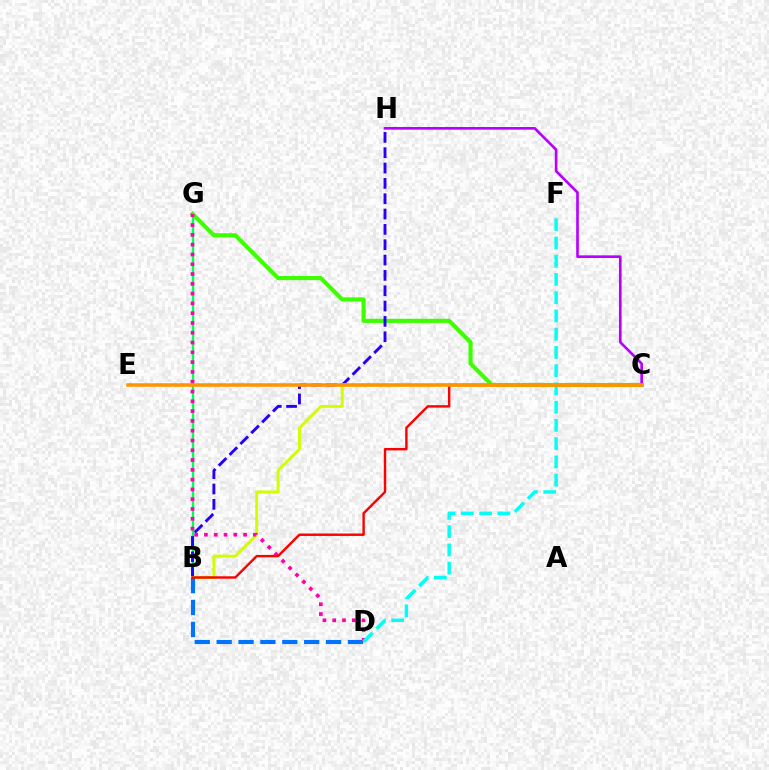{('B', 'G'): [{'color': '#00ff5c', 'line_style': 'solid', 'thickness': 1.7}], ('C', 'G'): [{'color': '#3dff00', 'line_style': 'solid', 'thickness': 2.97}], ('B', 'H'): [{'color': '#2500ff', 'line_style': 'dashed', 'thickness': 2.08}], ('B', 'C'): [{'color': '#d1ff00', 'line_style': 'solid', 'thickness': 2.12}, {'color': '#ff0000', 'line_style': 'solid', 'thickness': 1.74}], ('B', 'D'): [{'color': '#0074ff', 'line_style': 'dashed', 'thickness': 2.97}], ('D', 'G'): [{'color': '#ff00ac', 'line_style': 'dotted', 'thickness': 2.66}], ('C', 'H'): [{'color': '#b900ff', 'line_style': 'solid', 'thickness': 1.91}], ('D', 'F'): [{'color': '#00fff6', 'line_style': 'dashed', 'thickness': 2.48}], ('C', 'E'): [{'color': '#ff9400', 'line_style': 'solid', 'thickness': 2.54}]}